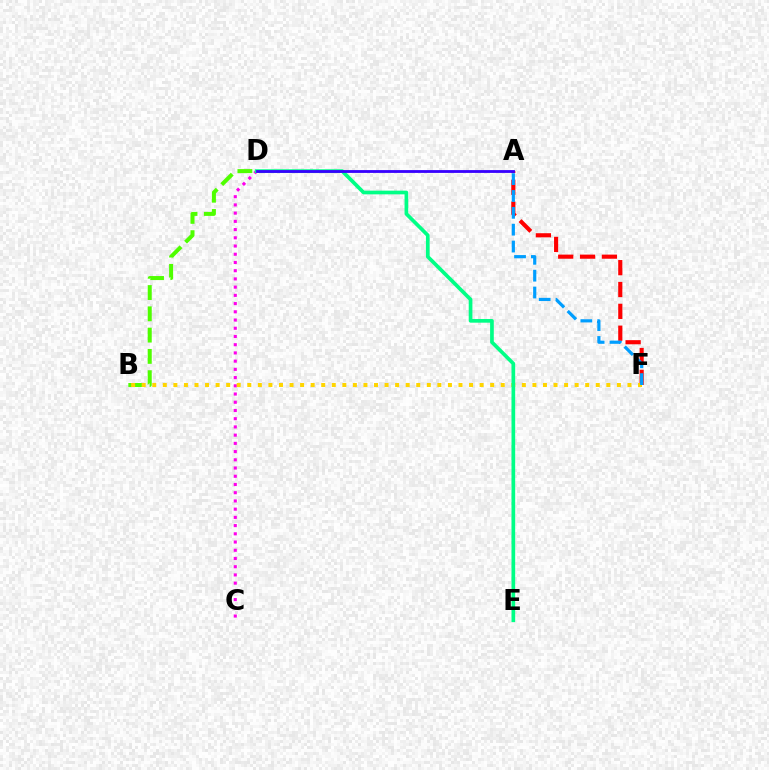{('B', 'D'): [{'color': '#4fff00', 'line_style': 'dashed', 'thickness': 2.89}], ('A', 'F'): [{'color': '#ff0000', 'line_style': 'dashed', 'thickness': 2.97}, {'color': '#009eff', 'line_style': 'dashed', 'thickness': 2.29}], ('C', 'D'): [{'color': '#ff00ed', 'line_style': 'dotted', 'thickness': 2.23}], ('B', 'F'): [{'color': '#ffd500', 'line_style': 'dotted', 'thickness': 2.87}], ('D', 'E'): [{'color': '#00ff86', 'line_style': 'solid', 'thickness': 2.66}], ('A', 'D'): [{'color': '#3700ff', 'line_style': 'solid', 'thickness': 2.02}]}